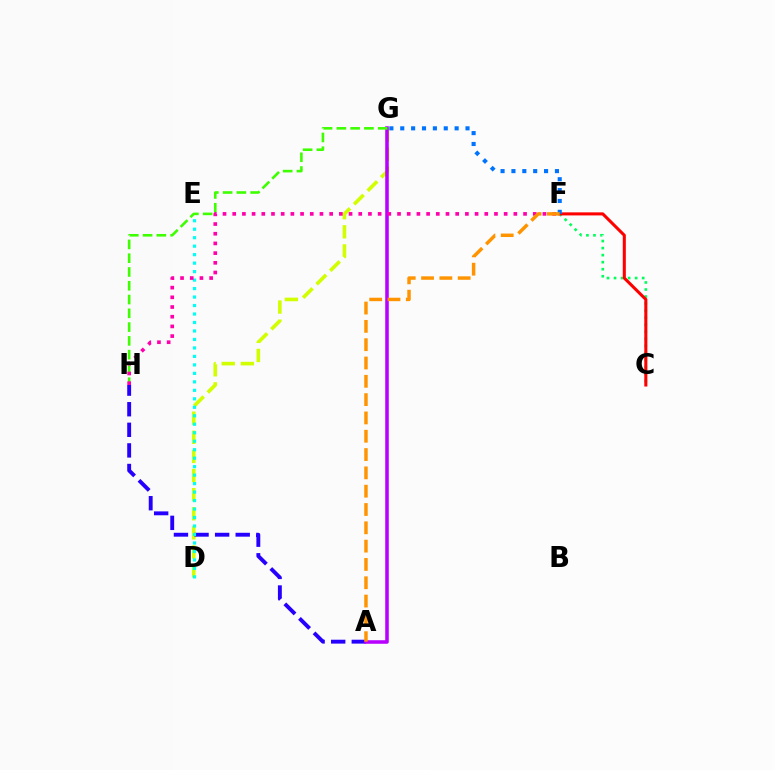{('D', 'G'): [{'color': '#d1ff00', 'line_style': 'dashed', 'thickness': 2.6}], ('A', 'H'): [{'color': '#2500ff', 'line_style': 'dashed', 'thickness': 2.8}], ('A', 'G'): [{'color': '#b900ff', 'line_style': 'solid', 'thickness': 2.55}], ('C', 'F'): [{'color': '#00ff5c', 'line_style': 'dotted', 'thickness': 1.91}, {'color': '#ff0000', 'line_style': 'solid', 'thickness': 2.2}], ('D', 'E'): [{'color': '#00fff6', 'line_style': 'dotted', 'thickness': 2.3}], ('G', 'H'): [{'color': '#3dff00', 'line_style': 'dashed', 'thickness': 1.87}], ('F', 'H'): [{'color': '#ff00ac', 'line_style': 'dotted', 'thickness': 2.63}], ('F', 'G'): [{'color': '#0074ff', 'line_style': 'dotted', 'thickness': 2.96}], ('A', 'F'): [{'color': '#ff9400', 'line_style': 'dashed', 'thickness': 2.49}]}